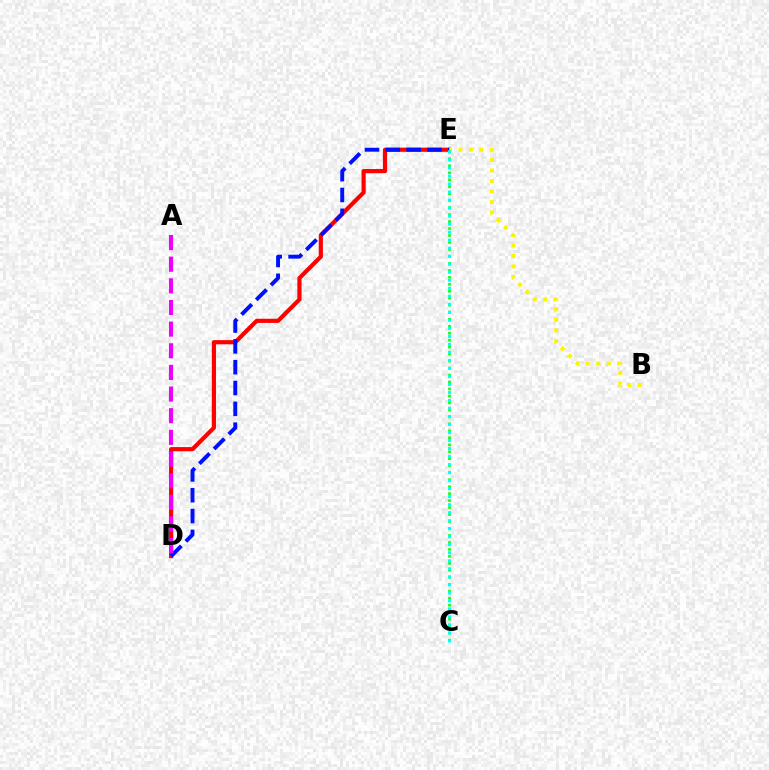{('D', 'E'): [{'color': '#ff0000', 'line_style': 'solid', 'thickness': 3.0}, {'color': '#0010ff', 'line_style': 'dashed', 'thickness': 2.83}], ('B', 'E'): [{'color': '#fcf500', 'line_style': 'dotted', 'thickness': 2.84}], ('A', 'D'): [{'color': '#ee00ff', 'line_style': 'dashed', 'thickness': 2.94}], ('C', 'E'): [{'color': '#08ff00', 'line_style': 'dotted', 'thickness': 1.9}, {'color': '#00fff6', 'line_style': 'dotted', 'thickness': 2.18}]}